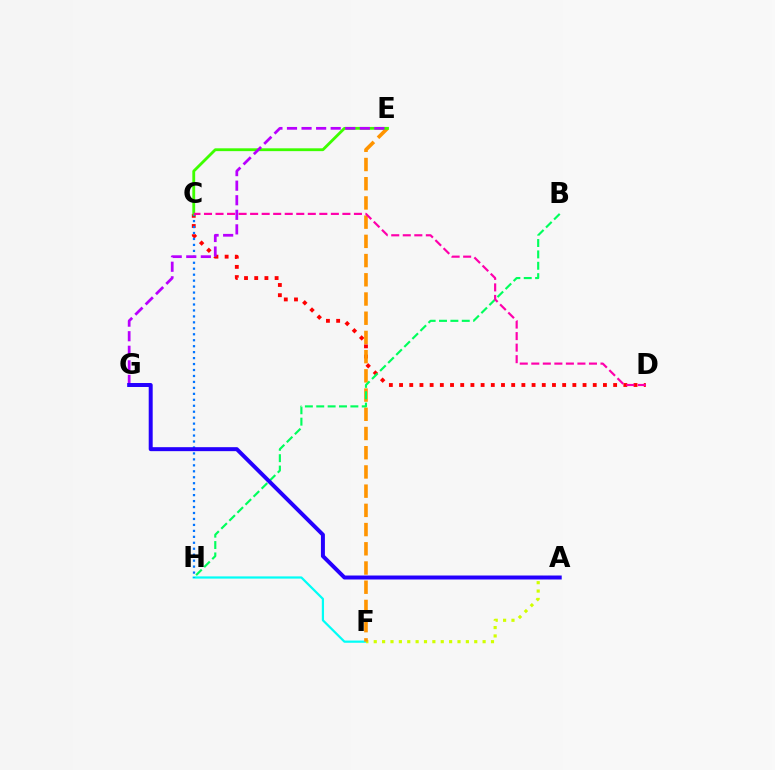{('F', 'H'): [{'color': '#00fff6', 'line_style': 'solid', 'thickness': 1.59}], ('A', 'F'): [{'color': '#d1ff00', 'line_style': 'dotted', 'thickness': 2.28}], ('C', 'D'): [{'color': '#ff0000', 'line_style': 'dotted', 'thickness': 2.77}, {'color': '#ff00ac', 'line_style': 'dashed', 'thickness': 1.57}], ('C', 'H'): [{'color': '#0074ff', 'line_style': 'dotted', 'thickness': 1.62}], ('E', 'F'): [{'color': '#ff9400', 'line_style': 'dashed', 'thickness': 2.61}], ('C', 'E'): [{'color': '#3dff00', 'line_style': 'solid', 'thickness': 2.03}], ('E', 'G'): [{'color': '#b900ff', 'line_style': 'dashed', 'thickness': 1.98}], ('B', 'H'): [{'color': '#00ff5c', 'line_style': 'dashed', 'thickness': 1.55}], ('A', 'G'): [{'color': '#2500ff', 'line_style': 'solid', 'thickness': 2.86}]}